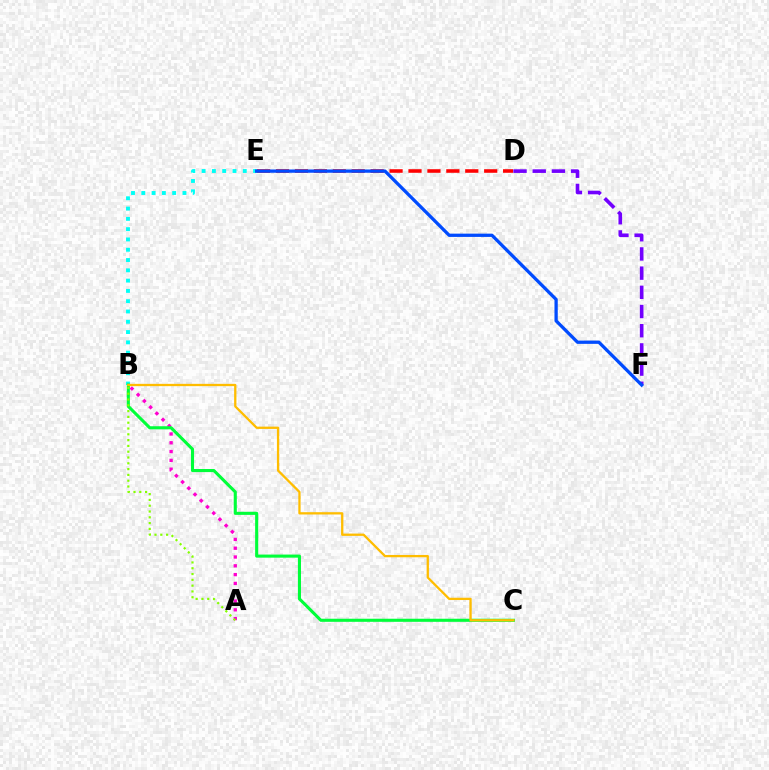{('A', 'B'): [{'color': '#ff00cf', 'line_style': 'dotted', 'thickness': 2.39}, {'color': '#84ff00', 'line_style': 'dotted', 'thickness': 1.58}], ('B', 'E'): [{'color': '#00fff6', 'line_style': 'dotted', 'thickness': 2.8}], ('D', 'F'): [{'color': '#7200ff', 'line_style': 'dashed', 'thickness': 2.61}], ('D', 'E'): [{'color': '#ff0000', 'line_style': 'dashed', 'thickness': 2.57}], ('B', 'C'): [{'color': '#00ff39', 'line_style': 'solid', 'thickness': 2.22}, {'color': '#ffbd00', 'line_style': 'solid', 'thickness': 1.65}], ('E', 'F'): [{'color': '#004bff', 'line_style': 'solid', 'thickness': 2.36}]}